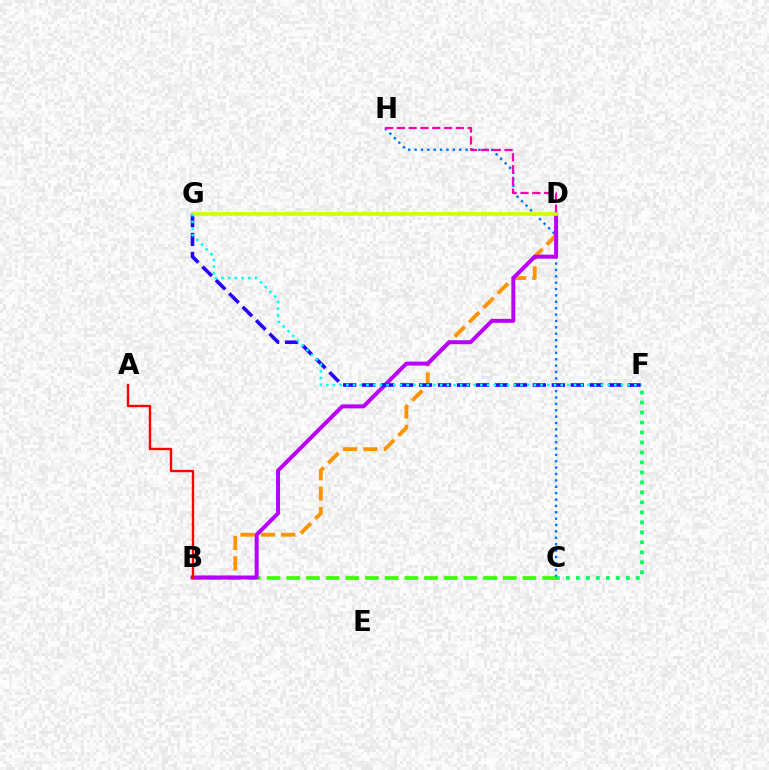{('B', 'C'): [{'color': '#3dff00', 'line_style': 'dashed', 'thickness': 2.67}], ('C', 'H'): [{'color': '#0074ff', 'line_style': 'dotted', 'thickness': 1.73}], ('D', 'H'): [{'color': '#ff00ac', 'line_style': 'dashed', 'thickness': 1.6}], ('C', 'F'): [{'color': '#00ff5c', 'line_style': 'dotted', 'thickness': 2.71}], ('B', 'D'): [{'color': '#ff9400', 'line_style': 'dashed', 'thickness': 2.77}, {'color': '#b900ff', 'line_style': 'solid', 'thickness': 2.86}], ('F', 'G'): [{'color': '#2500ff', 'line_style': 'dashed', 'thickness': 2.58}, {'color': '#00fff6', 'line_style': 'dotted', 'thickness': 1.82}], ('D', 'G'): [{'color': '#d1ff00', 'line_style': 'solid', 'thickness': 2.6}], ('A', 'B'): [{'color': '#ff0000', 'line_style': 'solid', 'thickness': 1.71}]}